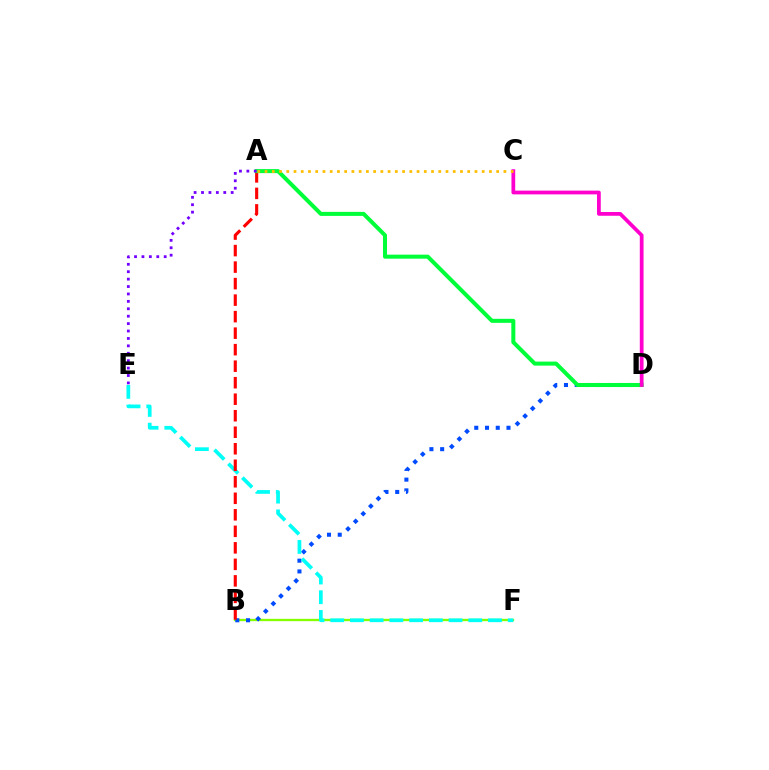{('B', 'F'): [{'color': '#84ff00', 'line_style': 'solid', 'thickness': 1.68}], ('B', 'D'): [{'color': '#004bff', 'line_style': 'dotted', 'thickness': 2.92}], ('E', 'F'): [{'color': '#00fff6', 'line_style': 'dashed', 'thickness': 2.68}], ('A', 'B'): [{'color': '#ff0000', 'line_style': 'dashed', 'thickness': 2.24}], ('A', 'D'): [{'color': '#00ff39', 'line_style': 'solid', 'thickness': 2.89}], ('C', 'D'): [{'color': '#ff00cf', 'line_style': 'solid', 'thickness': 2.7}], ('A', 'C'): [{'color': '#ffbd00', 'line_style': 'dotted', 'thickness': 1.97}], ('A', 'E'): [{'color': '#7200ff', 'line_style': 'dotted', 'thickness': 2.01}]}